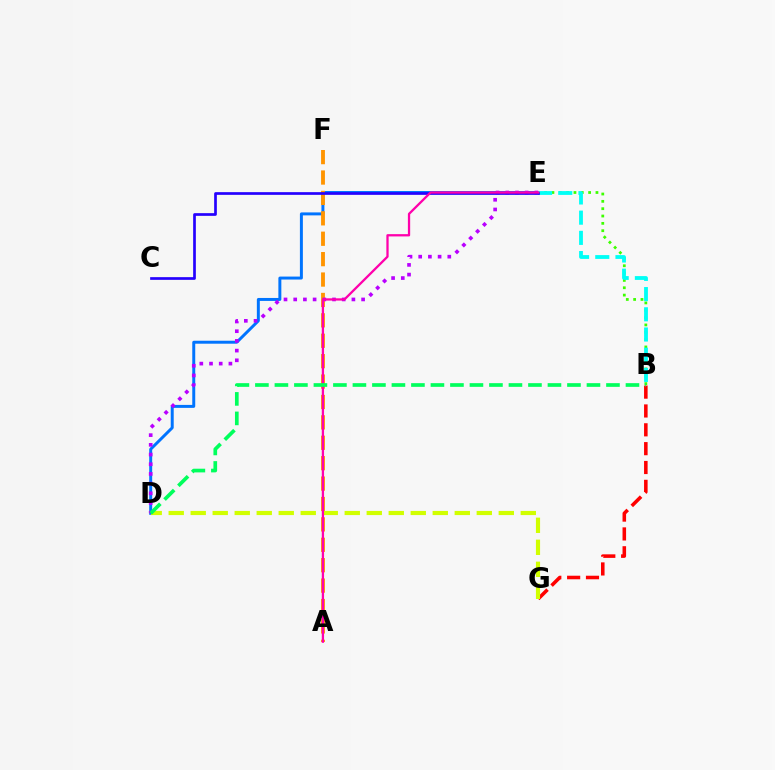{('D', 'E'): [{'color': '#0074ff', 'line_style': 'solid', 'thickness': 2.14}, {'color': '#b900ff', 'line_style': 'dotted', 'thickness': 2.64}], ('A', 'F'): [{'color': '#ff9400', 'line_style': 'dashed', 'thickness': 2.77}], ('B', 'G'): [{'color': '#ff0000', 'line_style': 'dashed', 'thickness': 2.56}], ('B', 'E'): [{'color': '#3dff00', 'line_style': 'dotted', 'thickness': 1.99}, {'color': '#00fff6', 'line_style': 'dashed', 'thickness': 2.74}], ('D', 'G'): [{'color': '#d1ff00', 'line_style': 'dashed', 'thickness': 2.99}], ('C', 'E'): [{'color': '#2500ff', 'line_style': 'solid', 'thickness': 1.94}], ('A', 'E'): [{'color': '#ff00ac', 'line_style': 'solid', 'thickness': 1.64}], ('B', 'D'): [{'color': '#00ff5c', 'line_style': 'dashed', 'thickness': 2.65}]}